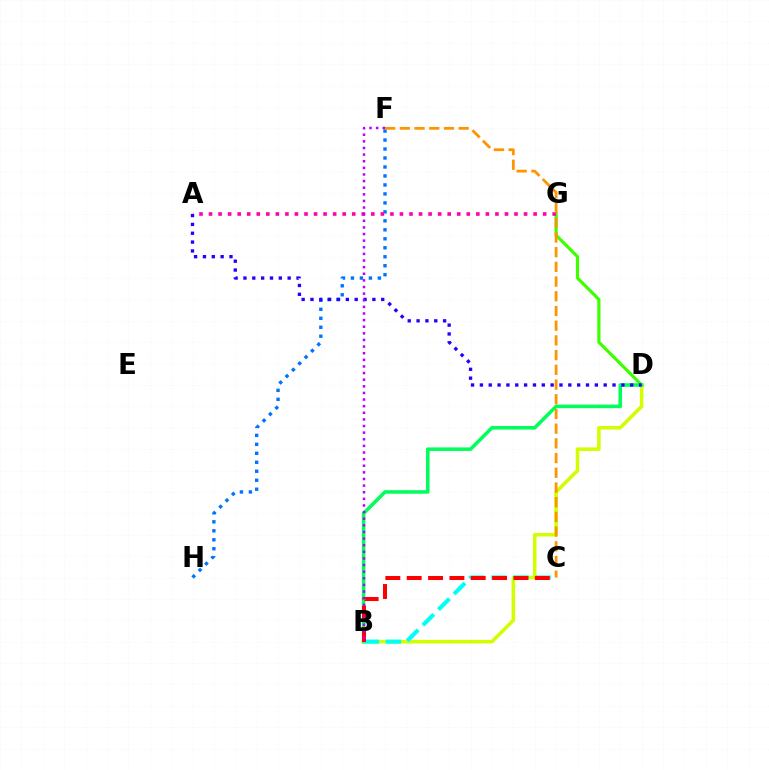{('D', 'G'): [{'color': '#3dff00', 'line_style': 'solid', 'thickness': 2.29}], ('B', 'D'): [{'color': '#d1ff00', 'line_style': 'solid', 'thickness': 2.55}, {'color': '#00ff5c', 'line_style': 'solid', 'thickness': 2.56}], ('F', 'H'): [{'color': '#0074ff', 'line_style': 'dotted', 'thickness': 2.44}], ('A', 'G'): [{'color': '#ff00ac', 'line_style': 'dotted', 'thickness': 2.59}], ('B', 'C'): [{'color': '#00fff6', 'line_style': 'dashed', 'thickness': 2.99}, {'color': '#ff0000', 'line_style': 'dashed', 'thickness': 2.9}], ('C', 'F'): [{'color': '#ff9400', 'line_style': 'dashed', 'thickness': 2.0}], ('A', 'D'): [{'color': '#2500ff', 'line_style': 'dotted', 'thickness': 2.4}], ('B', 'F'): [{'color': '#b900ff', 'line_style': 'dotted', 'thickness': 1.8}]}